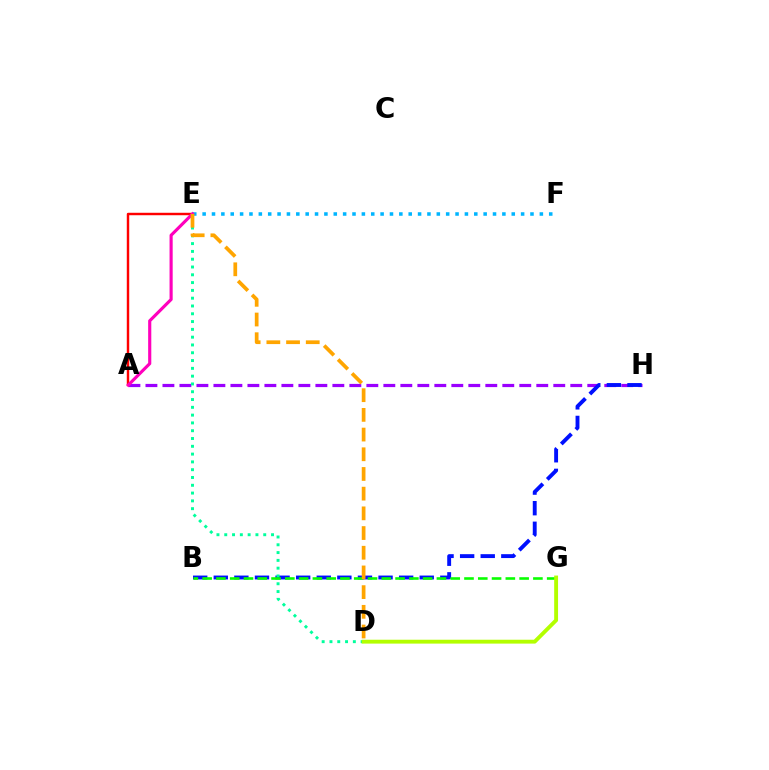{('A', 'H'): [{'color': '#9b00ff', 'line_style': 'dashed', 'thickness': 2.31}], ('B', 'H'): [{'color': '#0010ff', 'line_style': 'dashed', 'thickness': 2.8}], ('D', 'E'): [{'color': '#00ff9d', 'line_style': 'dotted', 'thickness': 2.12}, {'color': '#ffa500', 'line_style': 'dashed', 'thickness': 2.68}], ('B', 'G'): [{'color': '#08ff00', 'line_style': 'dashed', 'thickness': 1.87}], ('A', 'E'): [{'color': '#ff0000', 'line_style': 'solid', 'thickness': 1.76}, {'color': '#ff00bd', 'line_style': 'solid', 'thickness': 2.26}], ('D', 'G'): [{'color': '#b3ff00', 'line_style': 'solid', 'thickness': 2.79}], ('E', 'F'): [{'color': '#00b5ff', 'line_style': 'dotted', 'thickness': 2.55}]}